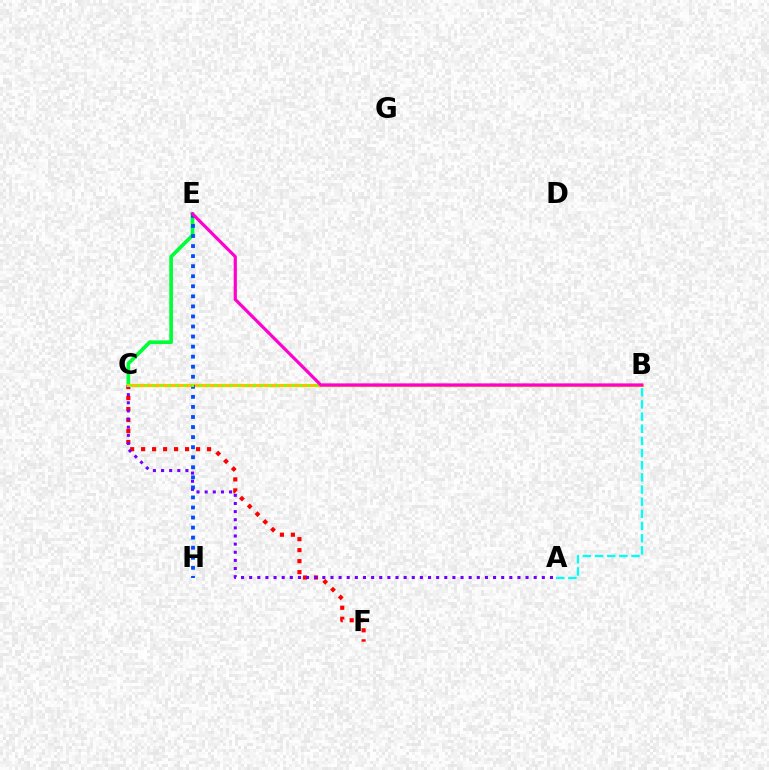{('C', 'F'): [{'color': '#ff0000', 'line_style': 'dotted', 'thickness': 2.98}], ('A', 'C'): [{'color': '#7200ff', 'line_style': 'dotted', 'thickness': 2.21}], ('C', 'E'): [{'color': '#00ff39', 'line_style': 'solid', 'thickness': 2.65}], ('A', 'B'): [{'color': '#00fff6', 'line_style': 'dashed', 'thickness': 1.65}], ('B', 'C'): [{'color': '#ffbd00', 'line_style': 'solid', 'thickness': 2.3}, {'color': '#84ff00', 'line_style': 'dotted', 'thickness': 2.1}], ('E', 'H'): [{'color': '#004bff', 'line_style': 'dotted', 'thickness': 2.73}], ('B', 'E'): [{'color': '#ff00cf', 'line_style': 'solid', 'thickness': 2.3}]}